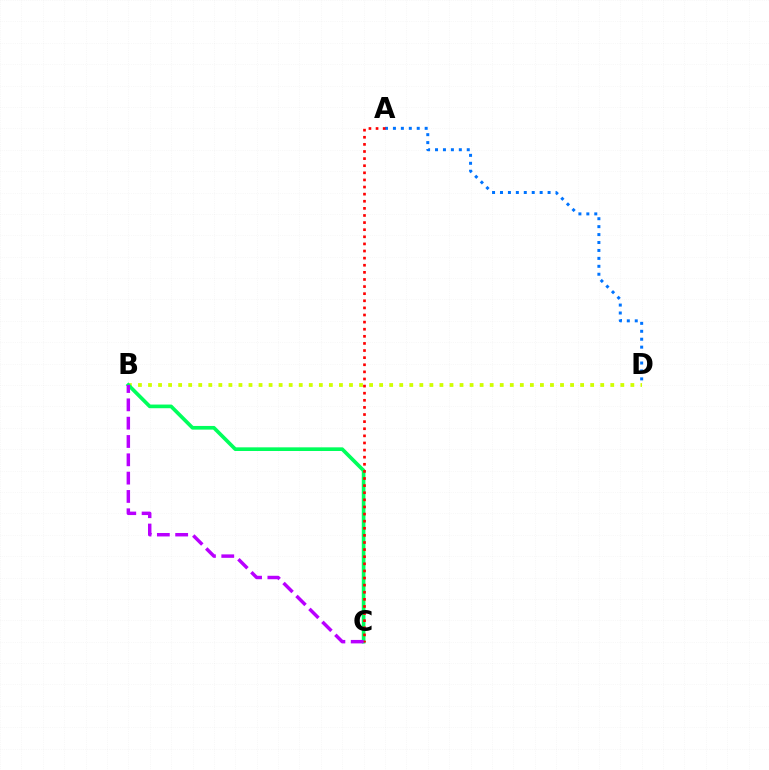{('A', 'D'): [{'color': '#0074ff', 'line_style': 'dotted', 'thickness': 2.16}], ('B', 'D'): [{'color': '#d1ff00', 'line_style': 'dotted', 'thickness': 2.73}], ('B', 'C'): [{'color': '#00ff5c', 'line_style': 'solid', 'thickness': 2.64}, {'color': '#b900ff', 'line_style': 'dashed', 'thickness': 2.49}], ('A', 'C'): [{'color': '#ff0000', 'line_style': 'dotted', 'thickness': 1.93}]}